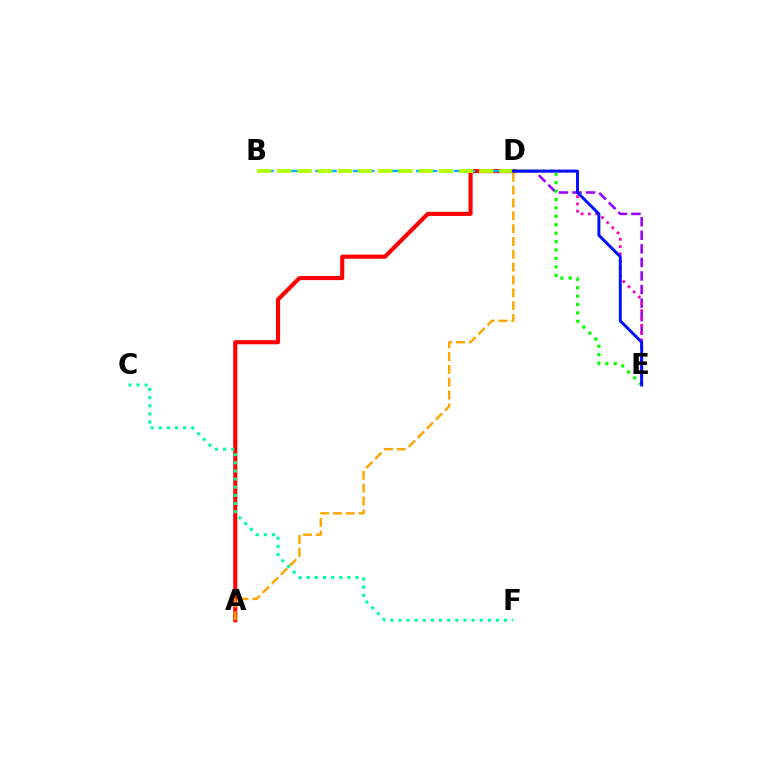{('A', 'D'): [{'color': '#ff0000', 'line_style': 'solid', 'thickness': 2.95}, {'color': '#ffa500', 'line_style': 'dashed', 'thickness': 1.74}], ('D', 'E'): [{'color': '#9b00ff', 'line_style': 'dashed', 'thickness': 1.84}, {'color': '#08ff00', 'line_style': 'dotted', 'thickness': 2.29}, {'color': '#ff00bd', 'line_style': 'dotted', 'thickness': 1.98}, {'color': '#0010ff', 'line_style': 'solid', 'thickness': 2.12}], ('B', 'D'): [{'color': '#00b5ff', 'line_style': 'dashed', 'thickness': 1.71}, {'color': '#b3ff00', 'line_style': 'dashed', 'thickness': 2.74}], ('C', 'F'): [{'color': '#00ff9d', 'line_style': 'dotted', 'thickness': 2.21}]}